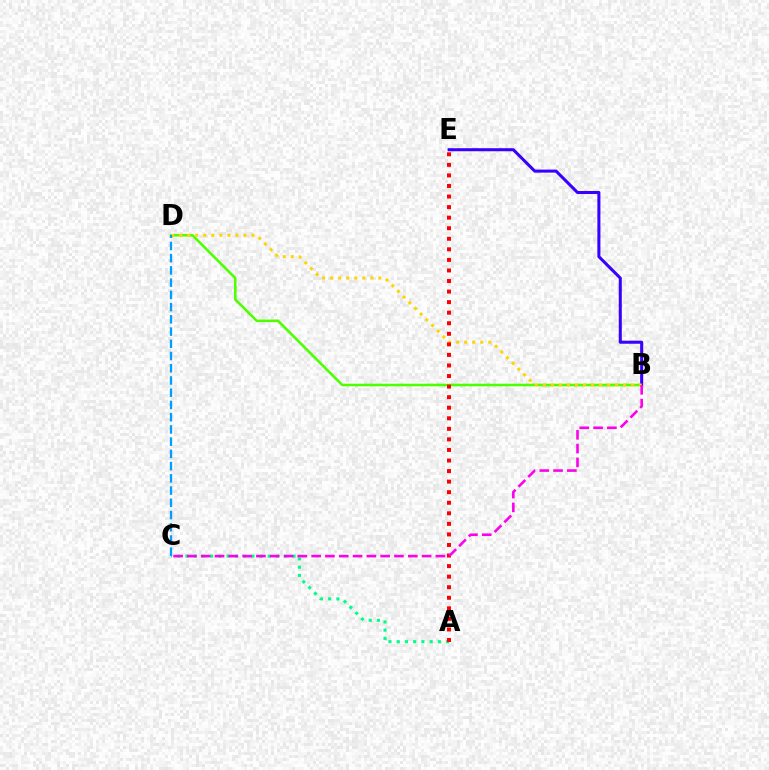{('B', 'D'): [{'color': '#4fff00', 'line_style': 'solid', 'thickness': 1.85}, {'color': '#ffd500', 'line_style': 'dotted', 'thickness': 2.18}], ('B', 'E'): [{'color': '#3700ff', 'line_style': 'solid', 'thickness': 2.19}], ('A', 'C'): [{'color': '#00ff86', 'line_style': 'dotted', 'thickness': 2.24}], ('A', 'E'): [{'color': '#ff0000', 'line_style': 'dotted', 'thickness': 2.87}], ('B', 'C'): [{'color': '#ff00ed', 'line_style': 'dashed', 'thickness': 1.88}], ('C', 'D'): [{'color': '#009eff', 'line_style': 'dashed', 'thickness': 1.66}]}